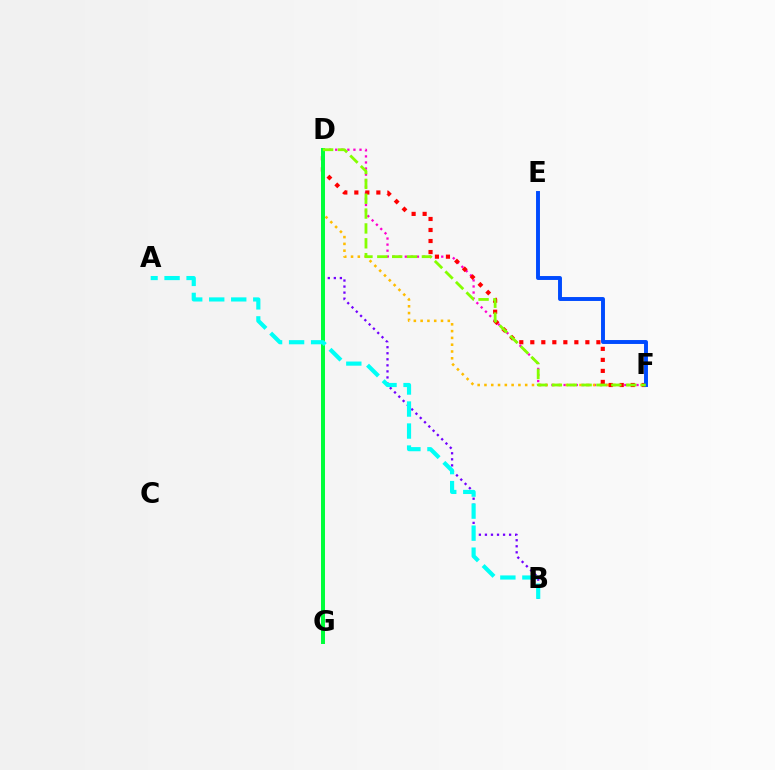{('D', 'F'): [{'color': '#ff00cf', 'line_style': 'dotted', 'thickness': 1.65}, {'color': '#ffbd00', 'line_style': 'dotted', 'thickness': 1.84}, {'color': '#ff0000', 'line_style': 'dotted', 'thickness': 2.99}, {'color': '#84ff00', 'line_style': 'dashed', 'thickness': 2.02}], ('B', 'D'): [{'color': '#7200ff', 'line_style': 'dotted', 'thickness': 1.64}], ('E', 'F'): [{'color': '#004bff', 'line_style': 'solid', 'thickness': 2.82}], ('D', 'G'): [{'color': '#00ff39', 'line_style': 'solid', 'thickness': 2.86}], ('A', 'B'): [{'color': '#00fff6', 'line_style': 'dashed', 'thickness': 2.99}]}